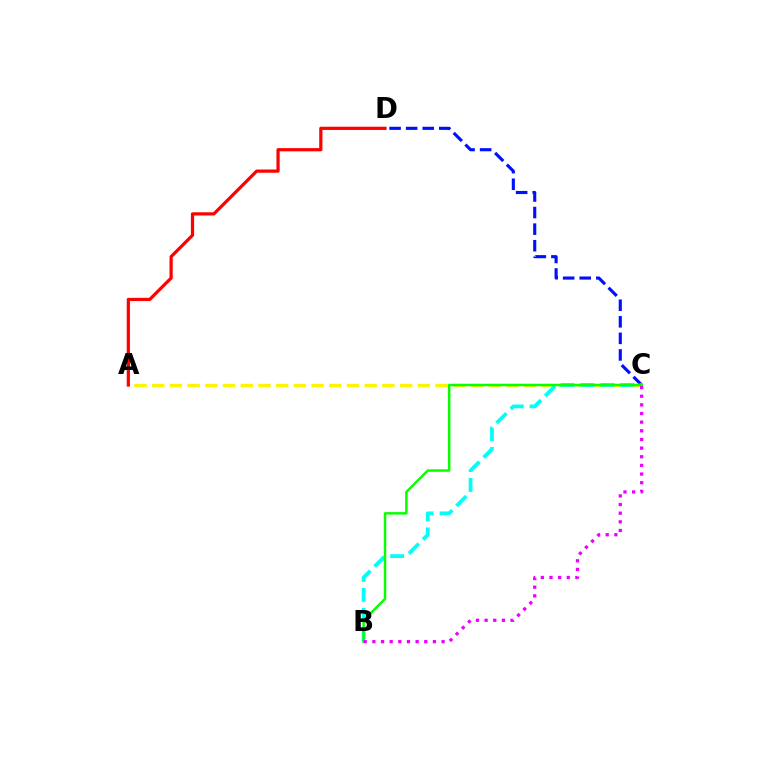{('C', 'D'): [{'color': '#0010ff', 'line_style': 'dashed', 'thickness': 2.25}], ('A', 'C'): [{'color': '#fcf500', 'line_style': 'dashed', 'thickness': 2.41}], ('B', 'C'): [{'color': '#00fff6', 'line_style': 'dashed', 'thickness': 2.71}, {'color': '#08ff00', 'line_style': 'solid', 'thickness': 1.78}, {'color': '#ee00ff', 'line_style': 'dotted', 'thickness': 2.35}], ('A', 'D'): [{'color': '#ff0000', 'line_style': 'solid', 'thickness': 2.31}]}